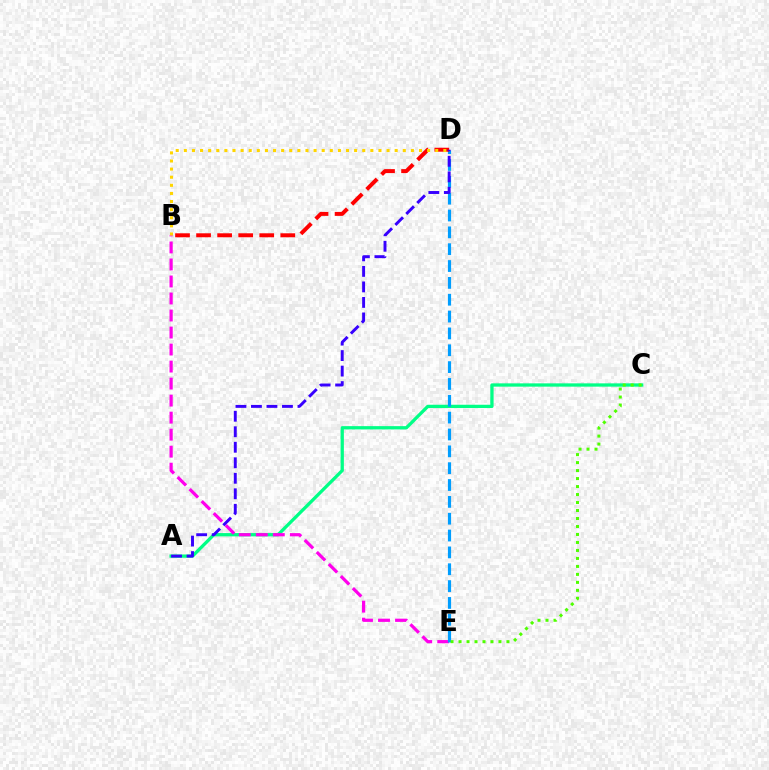{('A', 'C'): [{'color': '#00ff86', 'line_style': 'solid', 'thickness': 2.37}], ('B', 'E'): [{'color': '#ff00ed', 'line_style': 'dashed', 'thickness': 2.31}], ('D', 'E'): [{'color': '#009eff', 'line_style': 'dashed', 'thickness': 2.29}], ('C', 'E'): [{'color': '#4fff00', 'line_style': 'dotted', 'thickness': 2.17}], ('B', 'D'): [{'color': '#ff0000', 'line_style': 'dashed', 'thickness': 2.86}, {'color': '#ffd500', 'line_style': 'dotted', 'thickness': 2.2}], ('A', 'D'): [{'color': '#3700ff', 'line_style': 'dashed', 'thickness': 2.11}]}